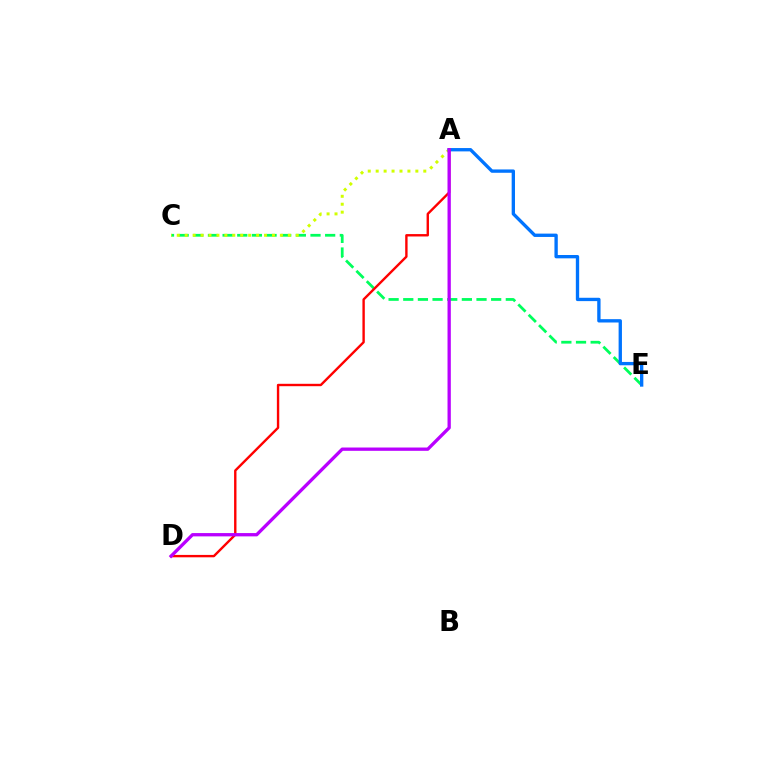{('C', 'E'): [{'color': '#00ff5c', 'line_style': 'dashed', 'thickness': 1.99}], ('A', 'C'): [{'color': '#d1ff00', 'line_style': 'dotted', 'thickness': 2.16}], ('A', 'E'): [{'color': '#0074ff', 'line_style': 'solid', 'thickness': 2.4}], ('A', 'D'): [{'color': '#ff0000', 'line_style': 'solid', 'thickness': 1.72}, {'color': '#b900ff', 'line_style': 'solid', 'thickness': 2.38}]}